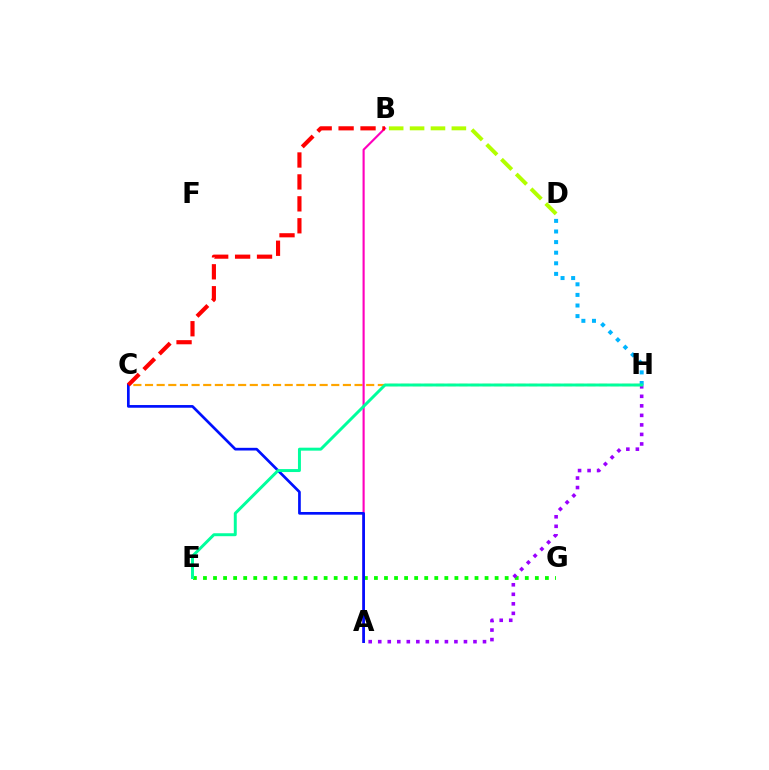{('C', 'H'): [{'color': '#ffa500', 'line_style': 'dashed', 'thickness': 1.58}], ('E', 'G'): [{'color': '#08ff00', 'line_style': 'dotted', 'thickness': 2.73}], ('A', 'B'): [{'color': '#ff00bd', 'line_style': 'solid', 'thickness': 1.54}], ('A', 'C'): [{'color': '#0010ff', 'line_style': 'solid', 'thickness': 1.94}], ('B', 'C'): [{'color': '#ff0000', 'line_style': 'dashed', 'thickness': 2.98}], ('A', 'H'): [{'color': '#9b00ff', 'line_style': 'dotted', 'thickness': 2.59}], ('D', 'H'): [{'color': '#00b5ff', 'line_style': 'dotted', 'thickness': 2.88}], ('B', 'D'): [{'color': '#b3ff00', 'line_style': 'dashed', 'thickness': 2.84}], ('E', 'H'): [{'color': '#00ff9d', 'line_style': 'solid', 'thickness': 2.13}]}